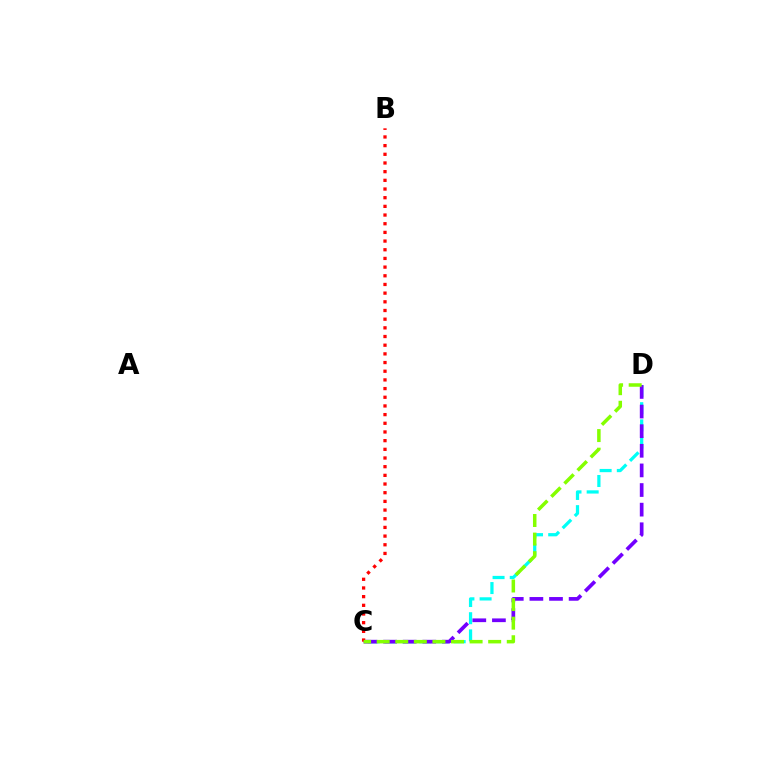{('C', 'D'): [{'color': '#00fff6', 'line_style': 'dashed', 'thickness': 2.33}, {'color': '#7200ff', 'line_style': 'dashed', 'thickness': 2.66}, {'color': '#84ff00', 'line_style': 'dashed', 'thickness': 2.52}], ('B', 'C'): [{'color': '#ff0000', 'line_style': 'dotted', 'thickness': 2.36}]}